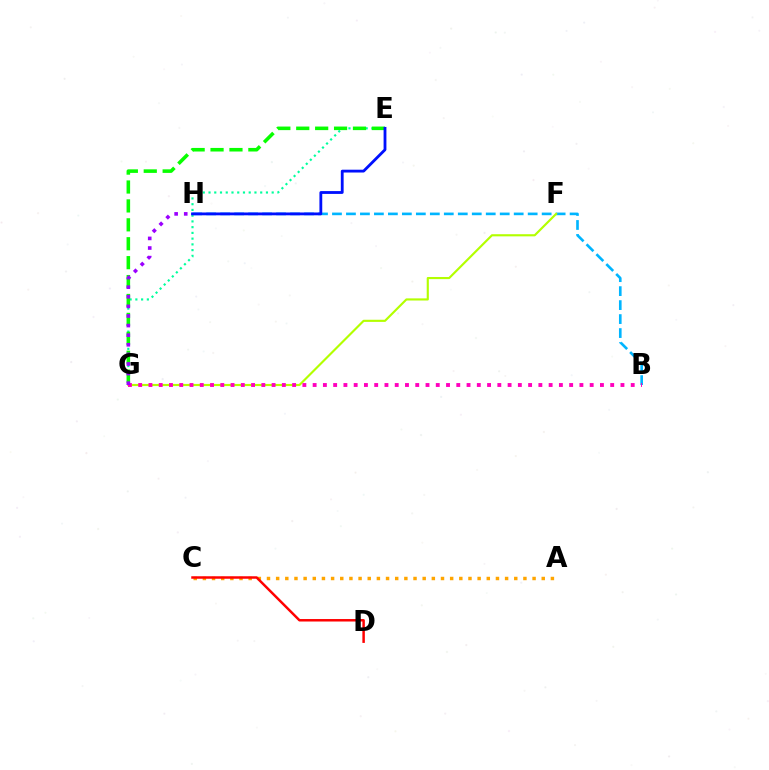{('B', 'H'): [{'color': '#00b5ff', 'line_style': 'dashed', 'thickness': 1.9}], ('E', 'G'): [{'color': '#00ff9d', 'line_style': 'dotted', 'thickness': 1.56}, {'color': '#08ff00', 'line_style': 'dashed', 'thickness': 2.57}], ('F', 'G'): [{'color': '#b3ff00', 'line_style': 'solid', 'thickness': 1.54}], ('A', 'C'): [{'color': '#ffa500', 'line_style': 'dotted', 'thickness': 2.49}], ('C', 'D'): [{'color': '#ff0000', 'line_style': 'solid', 'thickness': 1.78}], ('E', 'H'): [{'color': '#0010ff', 'line_style': 'solid', 'thickness': 2.03}], ('B', 'G'): [{'color': '#ff00bd', 'line_style': 'dotted', 'thickness': 2.79}], ('G', 'H'): [{'color': '#9b00ff', 'line_style': 'dotted', 'thickness': 2.61}]}